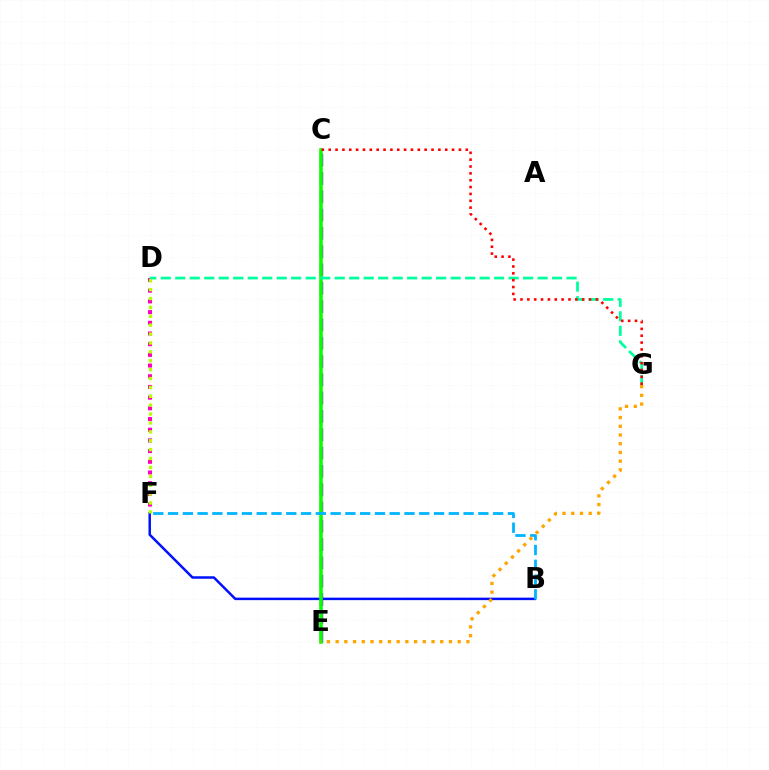{('C', 'E'): [{'color': '#9b00ff', 'line_style': 'dashed', 'thickness': 2.49}, {'color': '#08ff00', 'line_style': 'solid', 'thickness': 2.58}], ('B', 'F'): [{'color': '#0010ff', 'line_style': 'solid', 'thickness': 1.79}, {'color': '#00b5ff', 'line_style': 'dashed', 'thickness': 2.01}], ('D', 'F'): [{'color': '#ff00bd', 'line_style': 'dotted', 'thickness': 2.91}, {'color': '#b3ff00', 'line_style': 'dotted', 'thickness': 2.41}], ('D', 'G'): [{'color': '#00ff9d', 'line_style': 'dashed', 'thickness': 1.97}], ('C', 'G'): [{'color': '#ff0000', 'line_style': 'dotted', 'thickness': 1.86}], ('E', 'G'): [{'color': '#ffa500', 'line_style': 'dotted', 'thickness': 2.37}]}